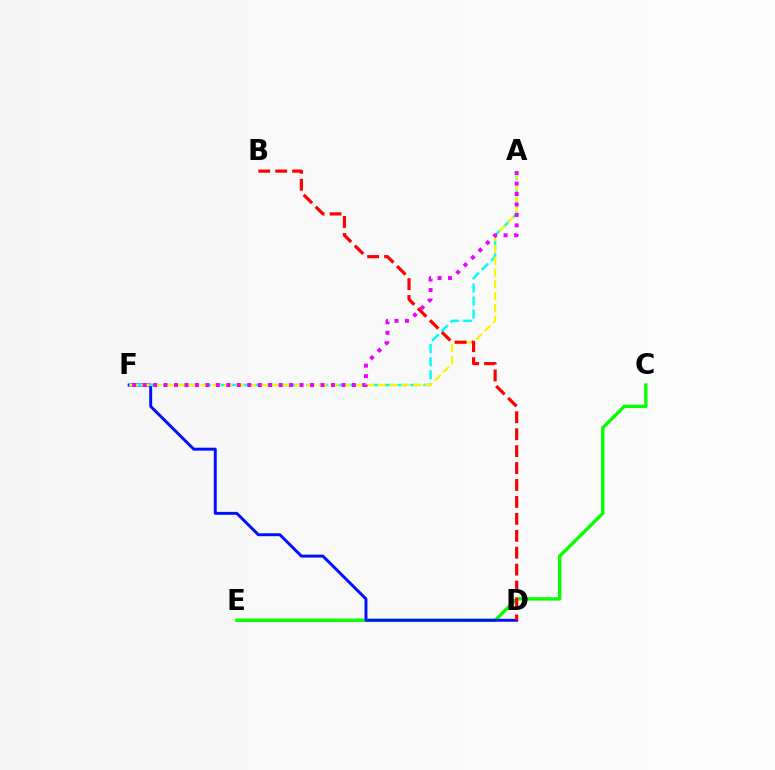{('C', 'E'): [{'color': '#08ff00', 'line_style': 'solid', 'thickness': 2.42}], ('D', 'F'): [{'color': '#0010ff', 'line_style': 'solid', 'thickness': 2.11}], ('A', 'F'): [{'color': '#00fff6', 'line_style': 'dashed', 'thickness': 1.77}, {'color': '#fcf500', 'line_style': 'dashed', 'thickness': 1.6}, {'color': '#ee00ff', 'line_style': 'dotted', 'thickness': 2.84}], ('B', 'D'): [{'color': '#ff0000', 'line_style': 'dashed', 'thickness': 2.3}]}